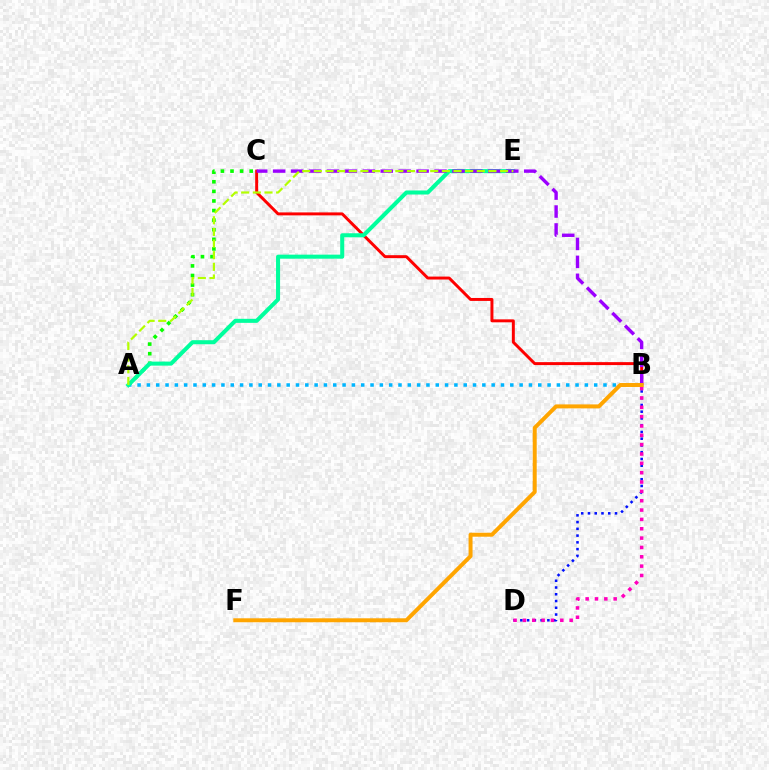{('A', 'C'): [{'color': '#08ff00', 'line_style': 'dotted', 'thickness': 2.61}], ('A', 'B'): [{'color': '#00b5ff', 'line_style': 'dotted', 'thickness': 2.53}], ('B', 'C'): [{'color': '#ff0000', 'line_style': 'solid', 'thickness': 2.13}, {'color': '#9b00ff', 'line_style': 'dashed', 'thickness': 2.44}], ('A', 'E'): [{'color': '#00ff9d', 'line_style': 'solid', 'thickness': 2.91}, {'color': '#b3ff00', 'line_style': 'dashed', 'thickness': 1.58}], ('B', 'D'): [{'color': '#0010ff', 'line_style': 'dotted', 'thickness': 1.83}, {'color': '#ff00bd', 'line_style': 'dotted', 'thickness': 2.54}], ('B', 'F'): [{'color': '#ffa500', 'line_style': 'solid', 'thickness': 2.86}]}